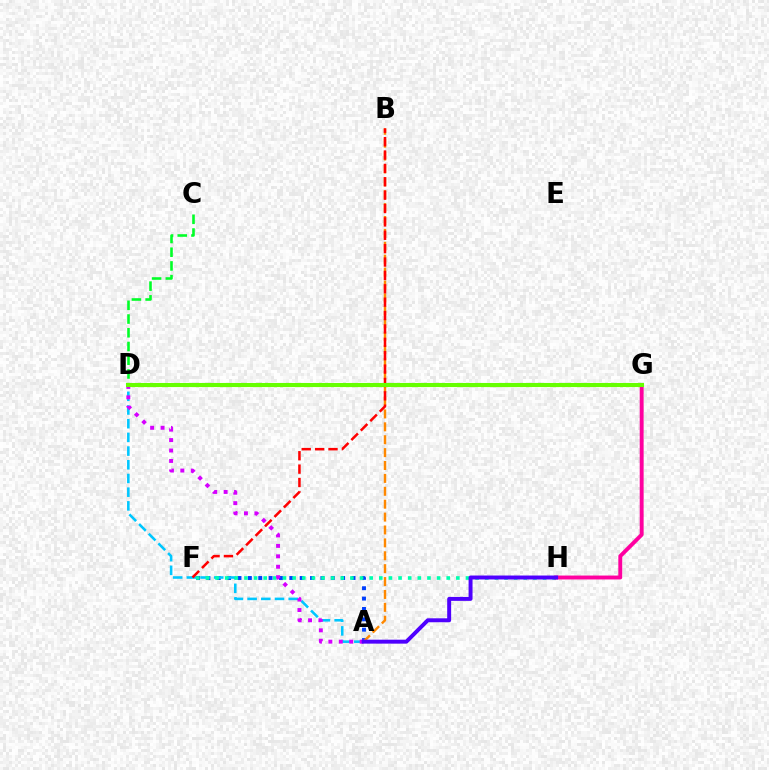{('A', 'F'): [{'color': '#003fff', 'line_style': 'dotted', 'thickness': 2.82}], ('C', 'D'): [{'color': '#00ff27', 'line_style': 'dashed', 'thickness': 1.87}], ('A', 'D'): [{'color': '#00c7ff', 'line_style': 'dashed', 'thickness': 1.86}, {'color': '#d600ff', 'line_style': 'dotted', 'thickness': 2.83}], ('F', 'H'): [{'color': '#00ffaf', 'line_style': 'dotted', 'thickness': 2.62}], ('D', 'G'): [{'color': '#eeff00', 'line_style': 'solid', 'thickness': 2.22}, {'color': '#66ff00', 'line_style': 'solid', 'thickness': 2.93}], ('G', 'H'): [{'color': '#ff00a0', 'line_style': 'solid', 'thickness': 2.81}], ('A', 'B'): [{'color': '#ff8800', 'line_style': 'dashed', 'thickness': 1.75}], ('B', 'F'): [{'color': '#ff0000', 'line_style': 'dashed', 'thickness': 1.82}], ('A', 'H'): [{'color': '#4f00ff', 'line_style': 'solid', 'thickness': 2.84}]}